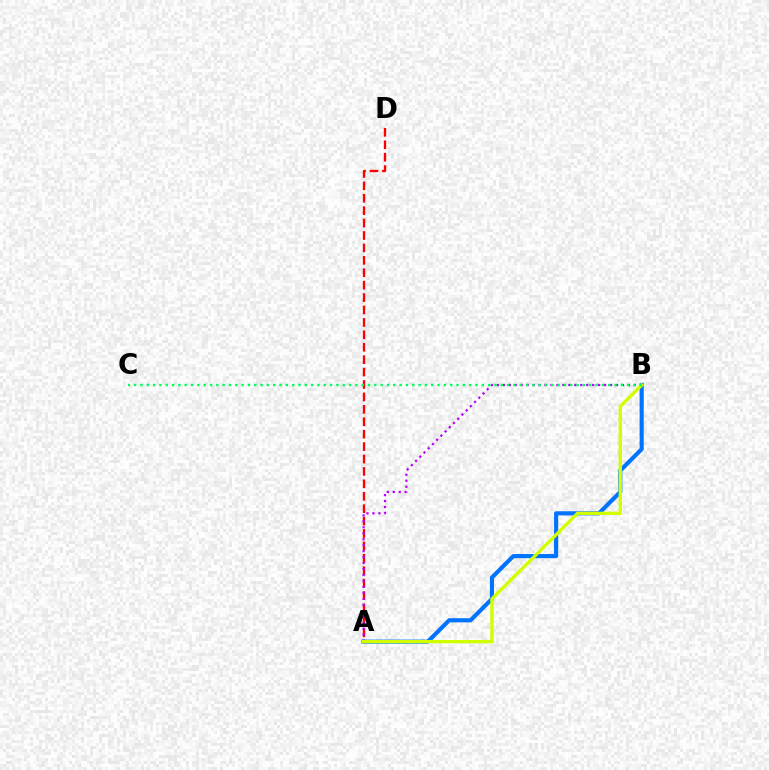{('A', 'D'): [{'color': '#ff0000', 'line_style': 'dashed', 'thickness': 1.69}], ('A', 'B'): [{'color': '#b900ff', 'line_style': 'dotted', 'thickness': 1.62}, {'color': '#0074ff', 'line_style': 'solid', 'thickness': 2.98}, {'color': '#d1ff00', 'line_style': 'solid', 'thickness': 2.39}], ('B', 'C'): [{'color': '#00ff5c', 'line_style': 'dotted', 'thickness': 1.72}]}